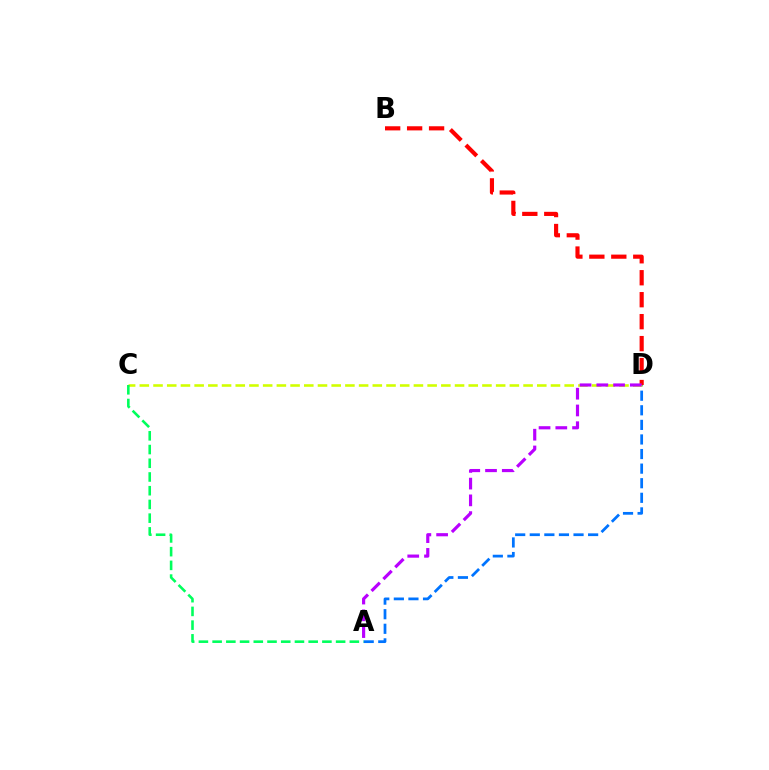{('A', 'D'): [{'color': '#0074ff', 'line_style': 'dashed', 'thickness': 1.98}, {'color': '#b900ff', 'line_style': 'dashed', 'thickness': 2.28}], ('C', 'D'): [{'color': '#d1ff00', 'line_style': 'dashed', 'thickness': 1.86}], ('A', 'C'): [{'color': '#00ff5c', 'line_style': 'dashed', 'thickness': 1.86}], ('B', 'D'): [{'color': '#ff0000', 'line_style': 'dashed', 'thickness': 2.98}]}